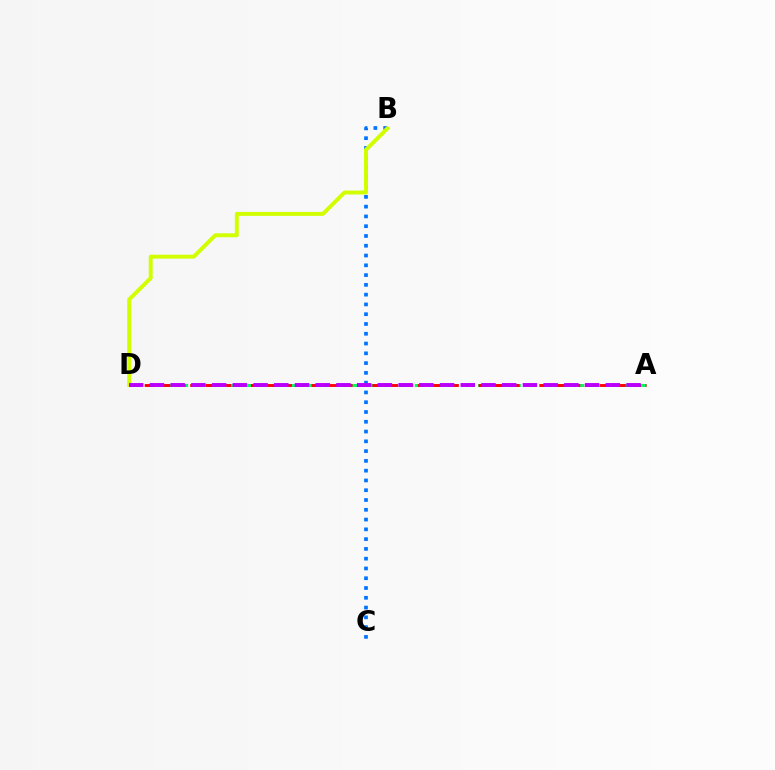{('B', 'C'): [{'color': '#0074ff', 'line_style': 'dotted', 'thickness': 2.66}], ('A', 'D'): [{'color': '#00ff5c', 'line_style': 'dashed', 'thickness': 2.15}, {'color': '#ff0000', 'line_style': 'dashed', 'thickness': 2.06}, {'color': '#b900ff', 'line_style': 'dashed', 'thickness': 2.81}], ('B', 'D'): [{'color': '#d1ff00', 'line_style': 'solid', 'thickness': 2.84}]}